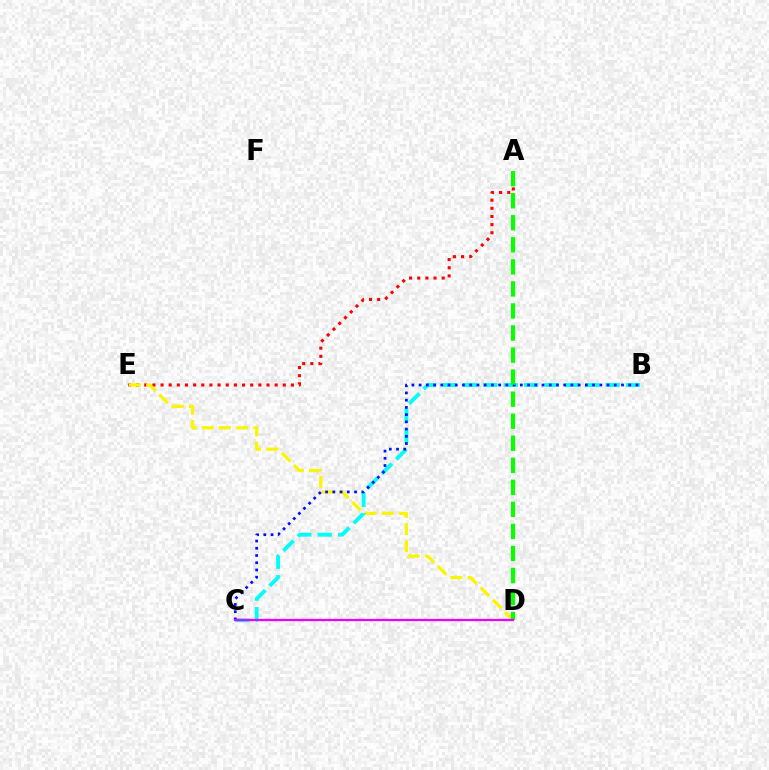{('A', 'E'): [{'color': '#ff0000', 'line_style': 'dotted', 'thickness': 2.21}], ('D', 'E'): [{'color': '#fcf500', 'line_style': 'dashed', 'thickness': 2.33}], ('B', 'C'): [{'color': '#00fff6', 'line_style': 'dashed', 'thickness': 2.77}, {'color': '#0010ff', 'line_style': 'dotted', 'thickness': 1.96}], ('A', 'D'): [{'color': '#08ff00', 'line_style': 'dashed', 'thickness': 2.99}], ('C', 'D'): [{'color': '#ee00ff', 'line_style': 'solid', 'thickness': 1.63}]}